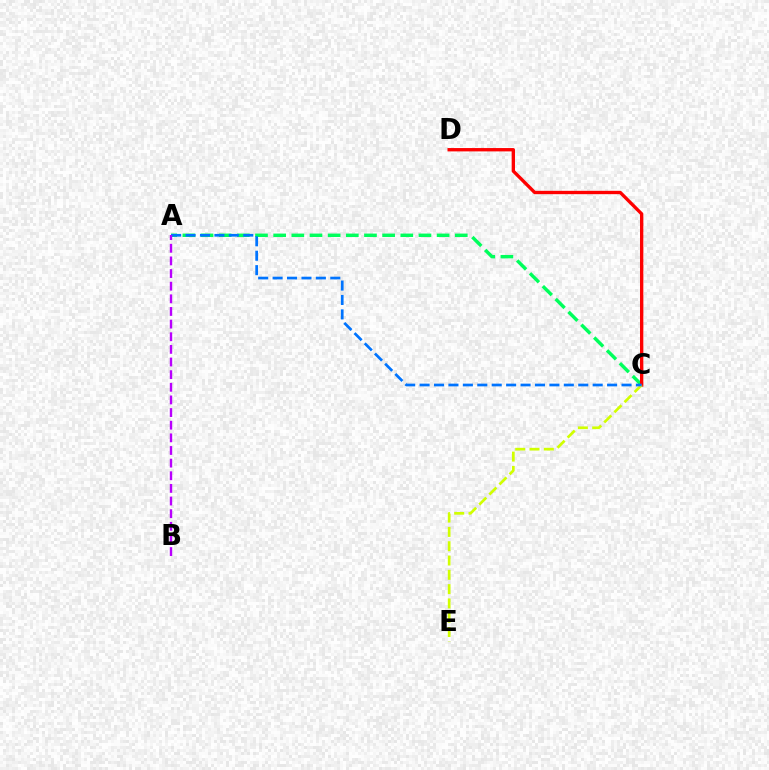{('A', 'C'): [{'color': '#00ff5c', 'line_style': 'dashed', 'thickness': 2.47}, {'color': '#0074ff', 'line_style': 'dashed', 'thickness': 1.96}], ('C', 'D'): [{'color': '#ff0000', 'line_style': 'solid', 'thickness': 2.41}], ('C', 'E'): [{'color': '#d1ff00', 'line_style': 'dashed', 'thickness': 1.94}], ('A', 'B'): [{'color': '#b900ff', 'line_style': 'dashed', 'thickness': 1.72}]}